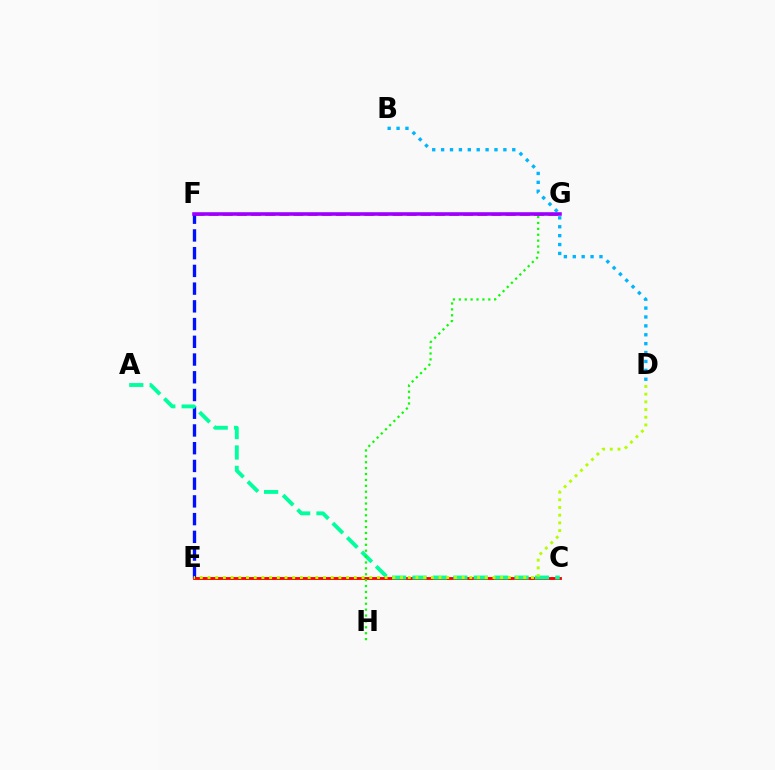{('F', 'G'): [{'color': '#ff00bd', 'line_style': 'dashed', 'thickness': 1.92}, {'color': '#9b00ff', 'line_style': 'solid', 'thickness': 2.57}], ('E', 'F'): [{'color': '#0010ff', 'line_style': 'dashed', 'thickness': 2.41}], ('C', 'E'): [{'color': '#ffa500', 'line_style': 'dotted', 'thickness': 1.89}, {'color': '#ff0000', 'line_style': 'solid', 'thickness': 2.03}], ('A', 'C'): [{'color': '#00ff9d', 'line_style': 'dashed', 'thickness': 2.77}], ('G', 'H'): [{'color': '#08ff00', 'line_style': 'dotted', 'thickness': 1.6}], ('B', 'D'): [{'color': '#00b5ff', 'line_style': 'dotted', 'thickness': 2.42}], ('D', 'E'): [{'color': '#b3ff00', 'line_style': 'dotted', 'thickness': 2.09}]}